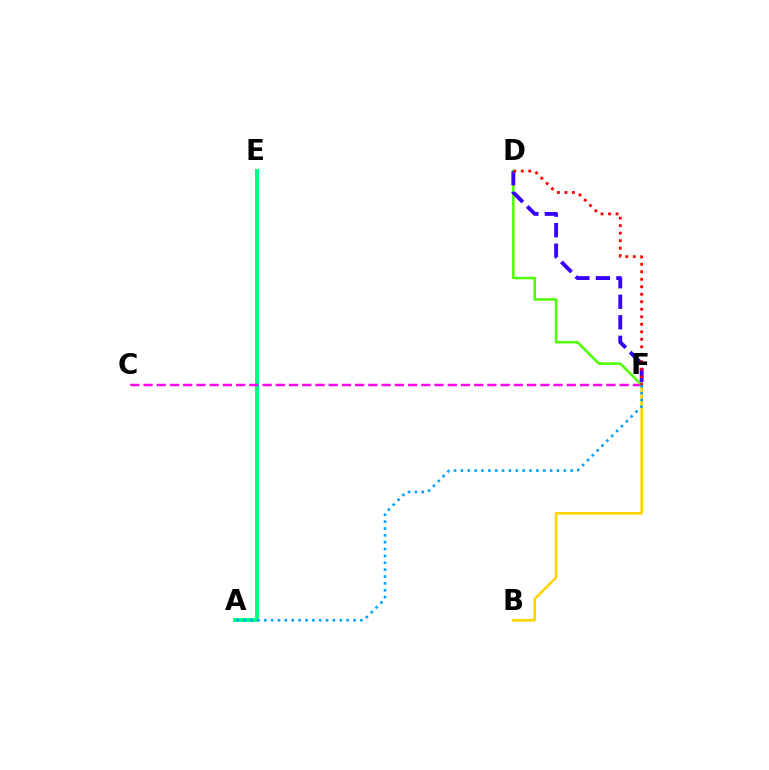{('A', 'E'): [{'color': '#00ff86', 'line_style': 'solid', 'thickness': 2.89}], ('B', 'F'): [{'color': '#ffd500', 'line_style': 'solid', 'thickness': 1.92}], ('C', 'F'): [{'color': '#ff00ed', 'line_style': 'dashed', 'thickness': 1.8}], ('D', 'F'): [{'color': '#4fff00', 'line_style': 'solid', 'thickness': 1.81}, {'color': '#3700ff', 'line_style': 'dashed', 'thickness': 2.79}, {'color': '#ff0000', 'line_style': 'dotted', 'thickness': 2.04}], ('A', 'F'): [{'color': '#009eff', 'line_style': 'dotted', 'thickness': 1.86}]}